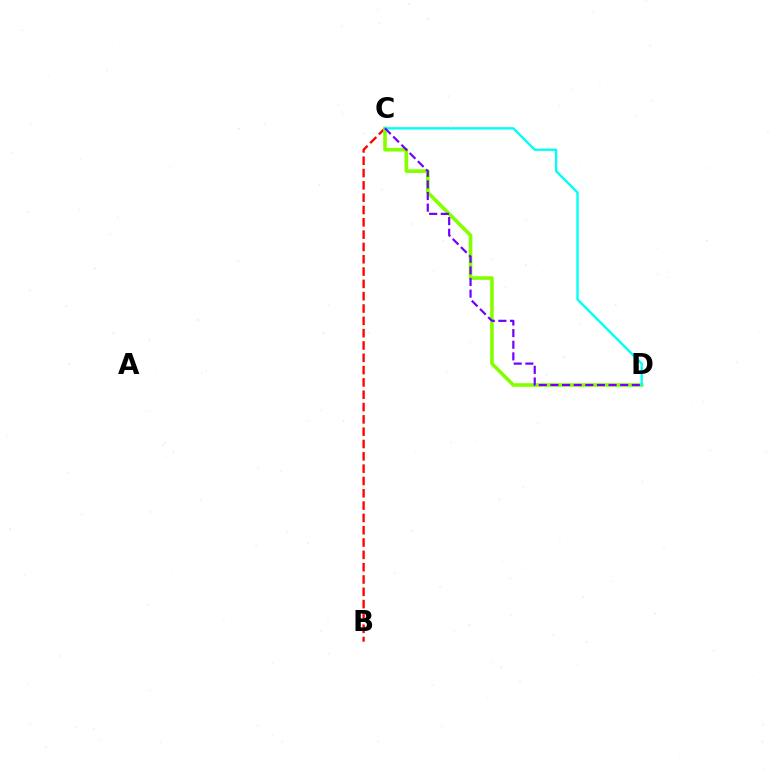{('B', 'C'): [{'color': '#ff0000', 'line_style': 'dashed', 'thickness': 1.67}], ('C', 'D'): [{'color': '#84ff00', 'line_style': 'solid', 'thickness': 2.6}, {'color': '#00fff6', 'line_style': 'solid', 'thickness': 1.69}, {'color': '#7200ff', 'line_style': 'dashed', 'thickness': 1.58}]}